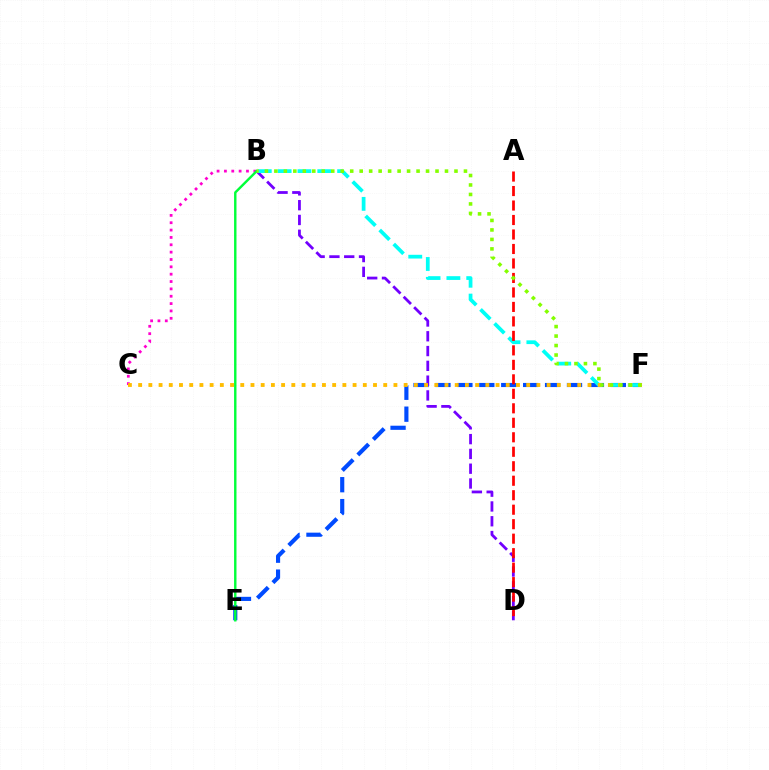{('E', 'F'): [{'color': '#004bff', 'line_style': 'dashed', 'thickness': 2.98}], ('B', 'D'): [{'color': '#7200ff', 'line_style': 'dashed', 'thickness': 2.01}], ('B', 'F'): [{'color': '#00fff6', 'line_style': 'dashed', 'thickness': 2.7}, {'color': '#84ff00', 'line_style': 'dotted', 'thickness': 2.58}], ('B', 'C'): [{'color': '#ff00cf', 'line_style': 'dotted', 'thickness': 2.0}], ('C', 'F'): [{'color': '#ffbd00', 'line_style': 'dotted', 'thickness': 2.77}], ('B', 'E'): [{'color': '#00ff39', 'line_style': 'solid', 'thickness': 1.74}], ('A', 'D'): [{'color': '#ff0000', 'line_style': 'dashed', 'thickness': 1.97}]}